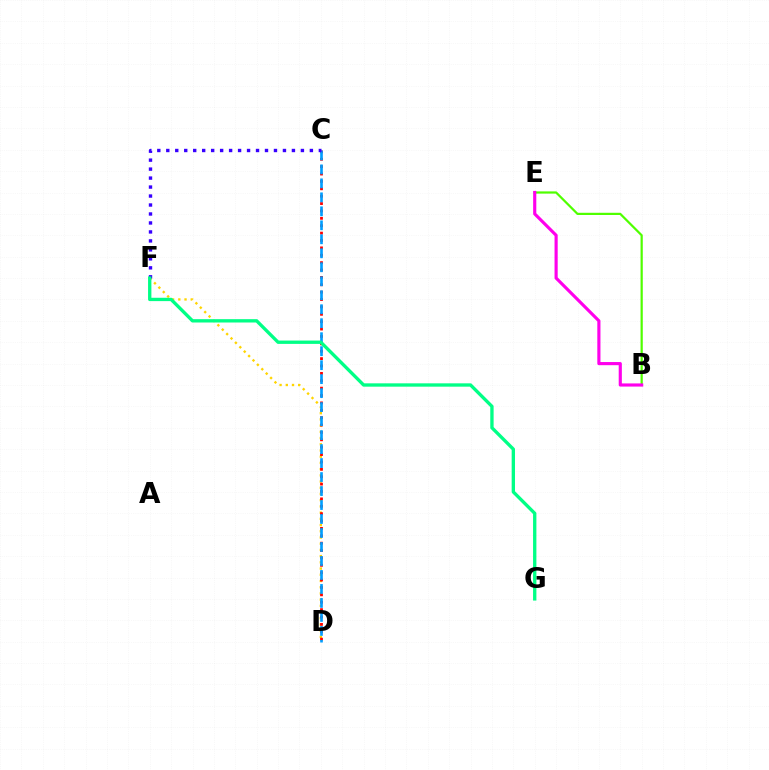{('D', 'F'): [{'color': '#ffd500', 'line_style': 'dotted', 'thickness': 1.69}], ('C', 'D'): [{'color': '#ff0000', 'line_style': 'dotted', 'thickness': 2.01}, {'color': '#009eff', 'line_style': 'dashed', 'thickness': 1.9}], ('C', 'F'): [{'color': '#3700ff', 'line_style': 'dotted', 'thickness': 2.44}], ('B', 'E'): [{'color': '#4fff00', 'line_style': 'solid', 'thickness': 1.59}, {'color': '#ff00ed', 'line_style': 'solid', 'thickness': 2.27}], ('F', 'G'): [{'color': '#00ff86', 'line_style': 'solid', 'thickness': 2.4}]}